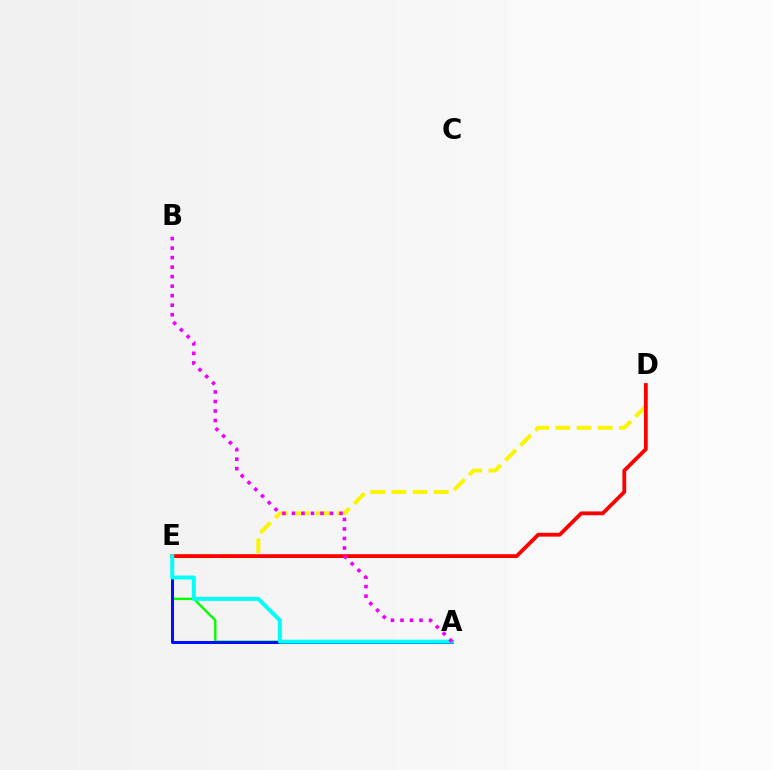{('A', 'E'): [{'color': '#08ff00', 'line_style': 'solid', 'thickness': 1.73}, {'color': '#0010ff', 'line_style': 'solid', 'thickness': 2.17}, {'color': '#00fff6', 'line_style': 'solid', 'thickness': 2.84}], ('D', 'E'): [{'color': '#fcf500', 'line_style': 'dashed', 'thickness': 2.87}, {'color': '#ff0000', 'line_style': 'solid', 'thickness': 2.74}], ('A', 'B'): [{'color': '#ee00ff', 'line_style': 'dotted', 'thickness': 2.59}]}